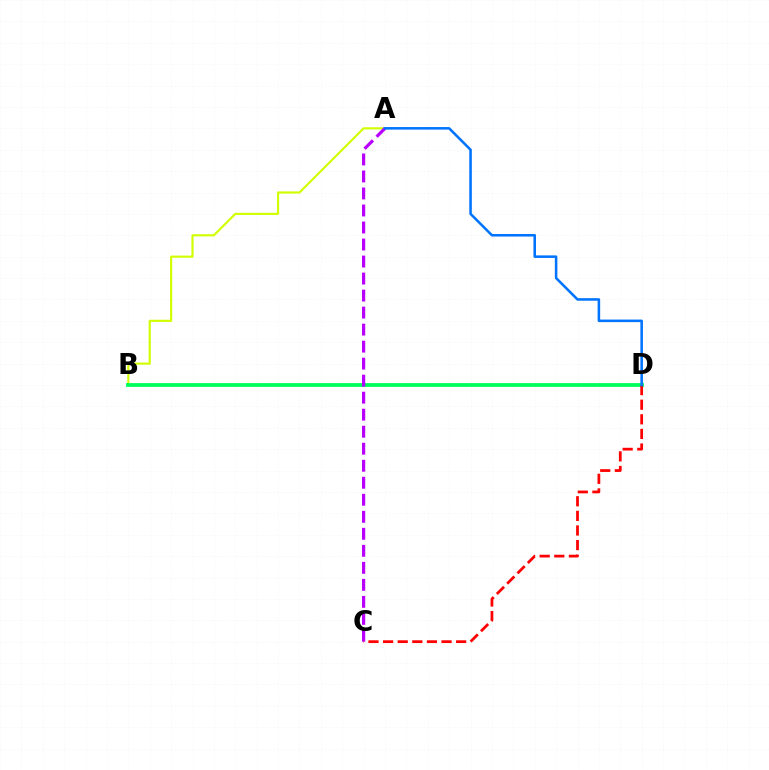{('A', 'B'): [{'color': '#d1ff00', 'line_style': 'solid', 'thickness': 1.56}], ('B', 'D'): [{'color': '#00ff5c', 'line_style': 'solid', 'thickness': 2.74}], ('A', 'C'): [{'color': '#b900ff', 'line_style': 'dashed', 'thickness': 2.31}], ('C', 'D'): [{'color': '#ff0000', 'line_style': 'dashed', 'thickness': 1.98}], ('A', 'D'): [{'color': '#0074ff', 'line_style': 'solid', 'thickness': 1.84}]}